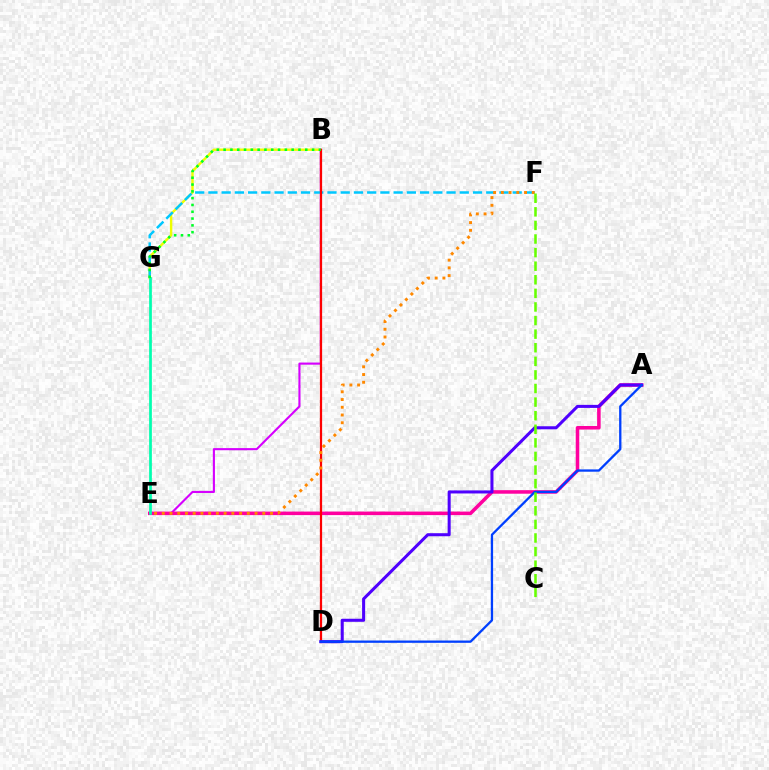{('B', 'G'): [{'color': '#eeff00', 'line_style': 'solid', 'thickness': 1.73}, {'color': '#00ff27', 'line_style': 'dotted', 'thickness': 1.85}], ('B', 'E'): [{'color': '#d600ff', 'line_style': 'solid', 'thickness': 1.53}], ('F', 'G'): [{'color': '#00c7ff', 'line_style': 'dashed', 'thickness': 1.8}], ('A', 'E'): [{'color': '#ff00a0', 'line_style': 'solid', 'thickness': 2.55}], ('B', 'D'): [{'color': '#ff0000', 'line_style': 'solid', 'thickness': 1.61}], ('A', 'D'): [{'color': '#4f00ff', 'line_style': 'solid', 'thickness': 2.19}, {'color': '#003fff', 'line_style': 'solid', 'thickness': 1.66}], ('E', 'F'): [{'color': '#ff8800', 'line_style': 'dotted', 'thickness': 2.1}], ('E', 'G'): [{'color': '#00ffaf', 'line_style': 'solid', 'thickness': 1.96}], ('C', 'F'): [{'color': '#66ff00', 'line_style': 'dashed', 'thickness': 1.85}]}